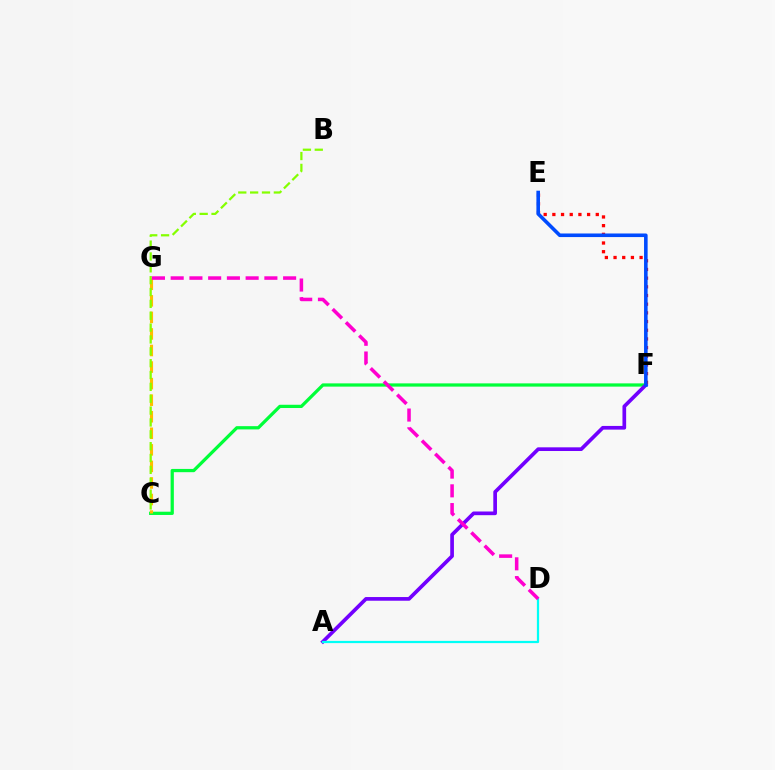{('C', 'F'): [{'color': '#00ff39', 'line_style': 'solid', 'thickness': 2.34}], ('E', 'F'): [{'color': '#ff0000', 'line_style': 'dotted', 'thickness': 2.36}, {'color': '#004bff', 'line_style': 'solid', 'thickness': 2.58}], ('C', 'G'): [{'color': '#ffbd00', 'line_style': 'dashed', 'thickness': 2.25}], ('A', 'F'): [{'color': '#7200ff', 'line_style': 'solid', 'thickness': 2.65}], ('A', 'D'): [{'color': '#00fff6', 'line_style': 'solid', 'thickness': 1.6}], ('B', 'C'): [{'color': '#84ff00', 'line_style': 'dashed', 'thickness': 1.61}], ('D', 'G'): [{'color': '#ff00cf', 'line_style': 'dashed', 'thickness': 2.55}]}